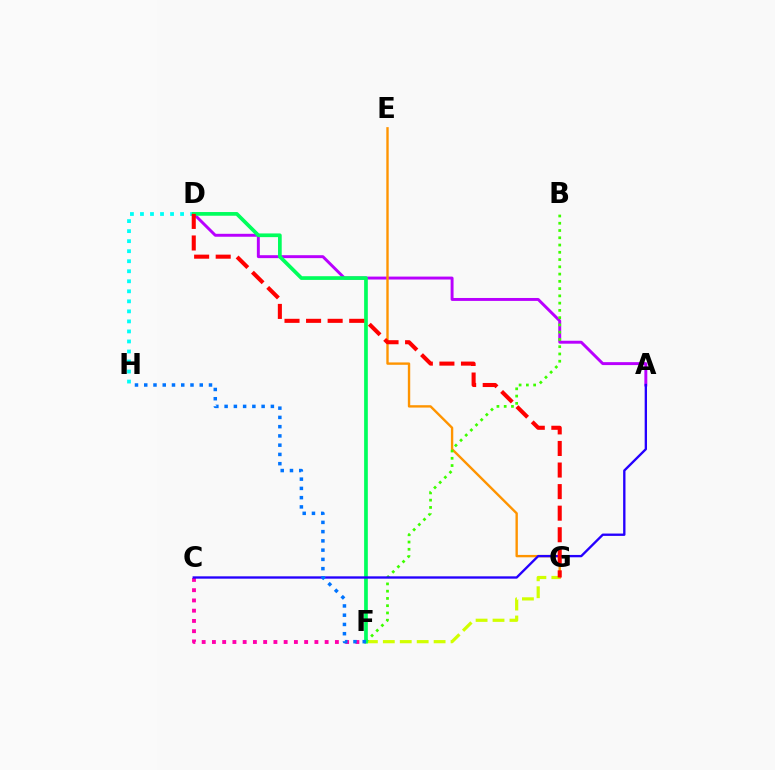{('A', 'D'): [{'color': '#b900ff', 'line_style': 'solid', 'thickness': 2.11}], ('E', 'G'): [{'color': '#ff9400', 'line_style': 'solid', 'thickness': 1.71}], ('D', 'H'): [{'color': '#00fff6', 'line_style': 'dotted', 'thickness': 2.72}], ('F', 'G'): [{'color': '#d1ff00', 'line_style': 'dashed', 'thickness': 2.3}], ('C', 'F'): [{'color': '#ff00ac', 'line_style': 'dotted', 'thickness': 2.78}], ('B', 'F'): [{'color': '#3dff00', 'line_style': 'dotted', 'thickness': 1.97}], ('D', 'F'): [{'color': '#00ff5c', 'line_style': 'solid', 'thickness': 2.66}], ('A', 'C'): [{'color': '#2500ff', 'line_style': 'solid', 'thickness': 1.69}], ('D', 'G'): [{'color': '#ff0000', 'line_style': 'dashed', 'thickness': 2.93}], ('F', 'H'): [{'color': '#0074ff', 'line_style': 'dotted', 'thickness': 2.51}]}